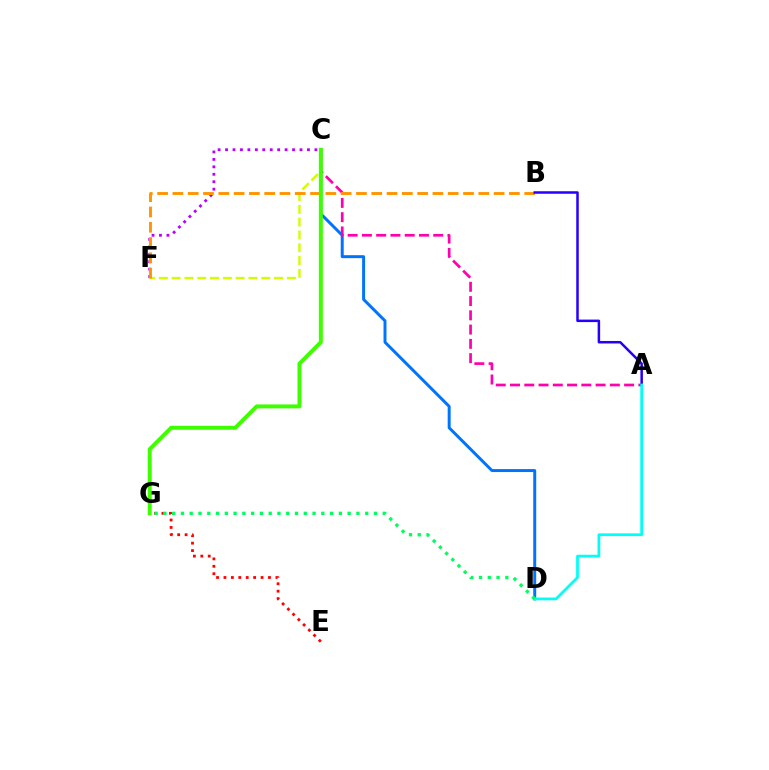{('C', 'D'): [{'color': '#0074ff', 'line_style': 'solid', 'thickness': 2.14}], ('A', 'C'): [{'color': '#ff00ac', 'line_style': 'dashed', 'thickness': 1.94}], ('C', 'F'): [{'color': '#d1ff00', 'line_style': 'dashed', 'thickness': 1.74}, {'color': '#b900ff', 'line_style': 'dotted', 'thickness': 2.02}], ('E', 'G'): [{'color': '#ff0000', 'line_style': 'dotted', 'thickness': 2.02}], ('B', 'F'): [{'color': '#ff9400', 'line_style': 'dashed', 'thickness': 2.08}], ('A', 'B'): [{'color': '#2500ff', 'line_style': 'solid', 'thickness': 1.8}], ('C', 'G'): [{'color': '#3dff00', 'line_style': 'solid', 'thickness': 2.84}], ('A', 'D'): [{'color': '#00fff6', 'line_style': 'solid', 'thickness': 1.99}], ('D', 'G'): [{'color': '#00ff5c', 'line_style': 'dotted', 'thickness': 2.38}]}